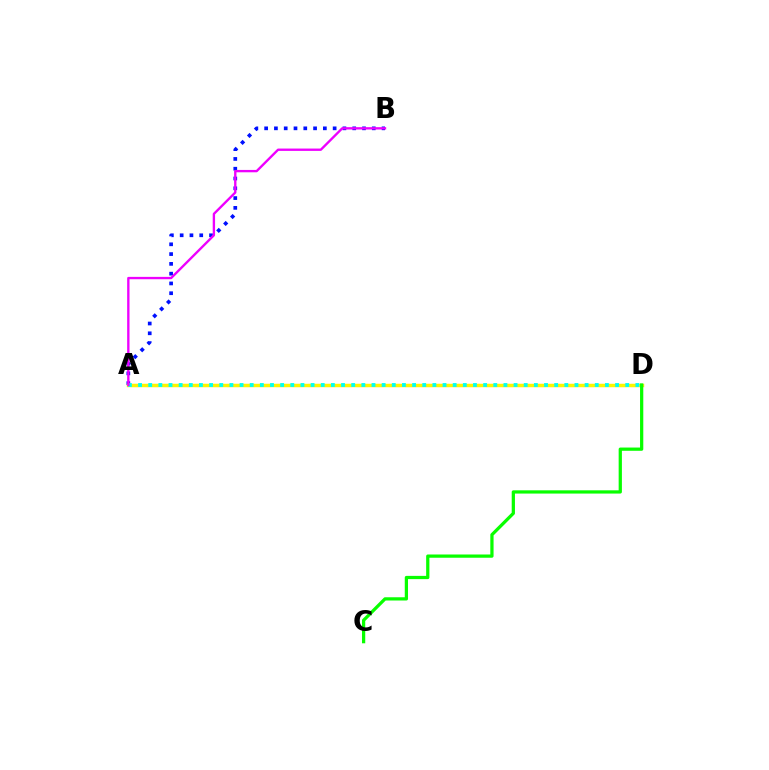{('A', 'D'): [{'color': '#ff0000', 'line_style': 'dashed', 'thickness': 2.19}, {'color': '#fcf500', 'line_style': 'solid', 'thickness': 2.47}, {'color': '#00fff6', 'line_style': 'dotted', 'thickness': 2.76}], ('A', 'B'): [{'color': '#0010ff', 'line_style': 'dotted', 'thickness': 2.66}, {'color': '#ee00ff', 'line_style': 'solid', 'thickness': 1.69}], ('C', 'D'): [{'color': '#08ff00', 'line_style': 'solid', 'thickness': 2.34}]}